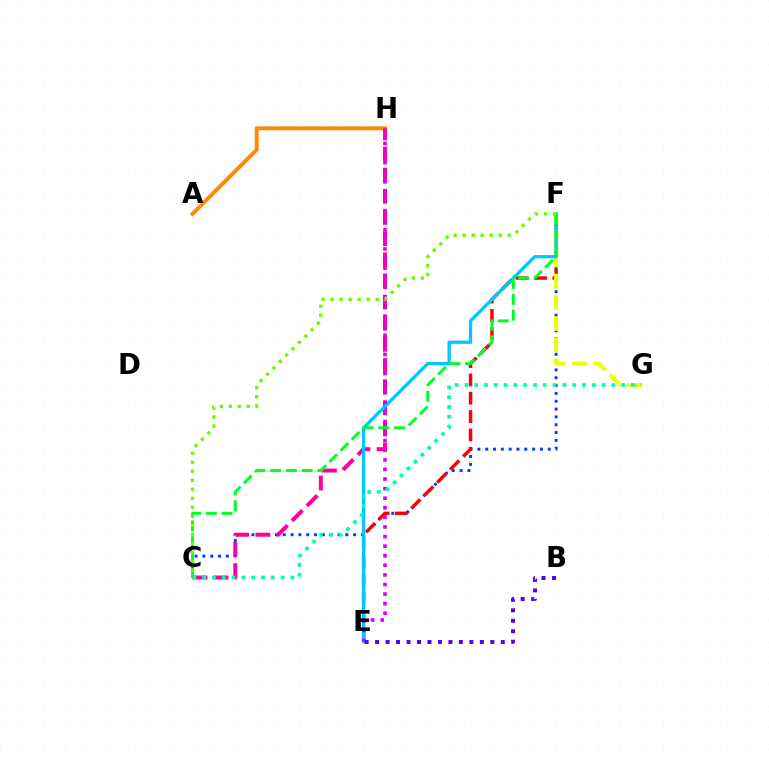{('A', 'H'): [{'color': '#ff8800', 'line_style': 'solid', 'thickness': 2.8}], ('C', 'F'): [{'color': '#003fff', 'line_style': 'dotted', 'thickness': 2.13}, {'color': '#00ff27', 'line_style': 'dashed', 'thickness': 2.14}, {'color': '#66ff00', 'line_style': 'dotted', 'thickness': 2.45}], ('C', 'H'): [{'color': '#ff00a0', 'line_style': 'dashed', 'thickness': 2.87}], ('E', 'F'): [{'color': '#ff0000', 'line_style': 'dashed', 'thickness': 2.49}, {'color': '#00c7ff', 'line_style': 'solid', 'thickness': 2.35}], ('F', 'G'): [{'color': '#eeff00', 'line_style': 'dashed', 'thickness': 2.88}], ('E', 'H'): [{'color': '#d600ff', 'line_style': 'dotted', 'thickness': 2.6}], ('B', 'E'): [{'color': '#4f00ff', 'line_style': 'dotted', 'thickness': 2.85}], ('C', 'G'): [{'color': '#00ffaf', 'line_style': 'dotted', 'thickness': 2.66}]}